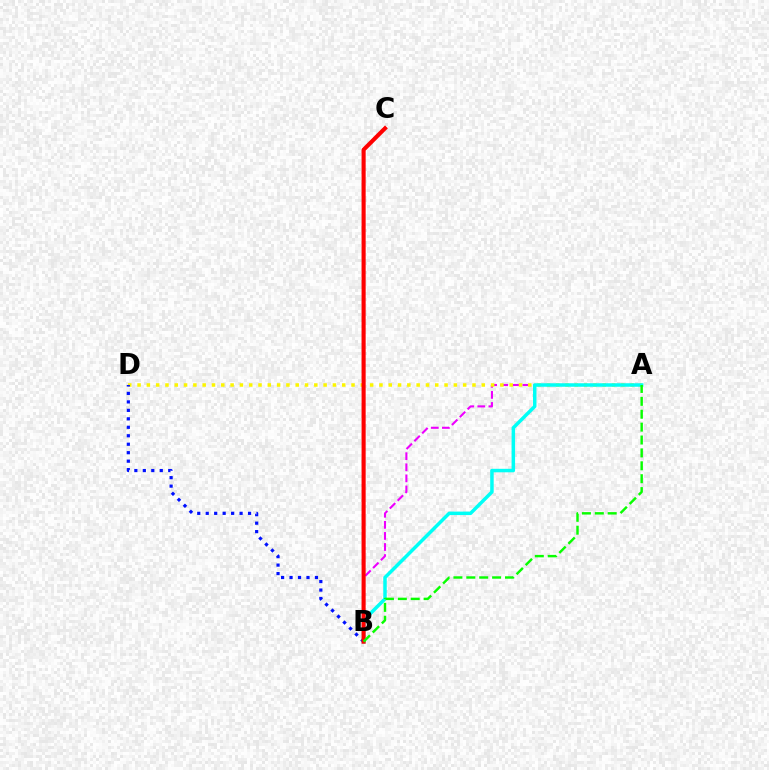{('A', 'B'): [{'color': '#ee00ff', 'line_style': 'dashed', 'thickness': 1.5}, {'color': '#00fff6', 'line_style': 'solid', 'thickness': 2.51}, {'color': '#08ff00', 'line_style': 'dashed', 'thickness': 1.75}], ('A', 'D'): [{'color': '#fcf500', 'line_style': 'dotted', 'thickness': 2.53}], ('B', 'D'): [{'color': '#0010ff', 'line_style': 'dotted', 'thickness': 2.3}], ('B', 'C'): [{'color': '#ff0000', 'line_style': 'solid', 'thickness': 2.95}]}